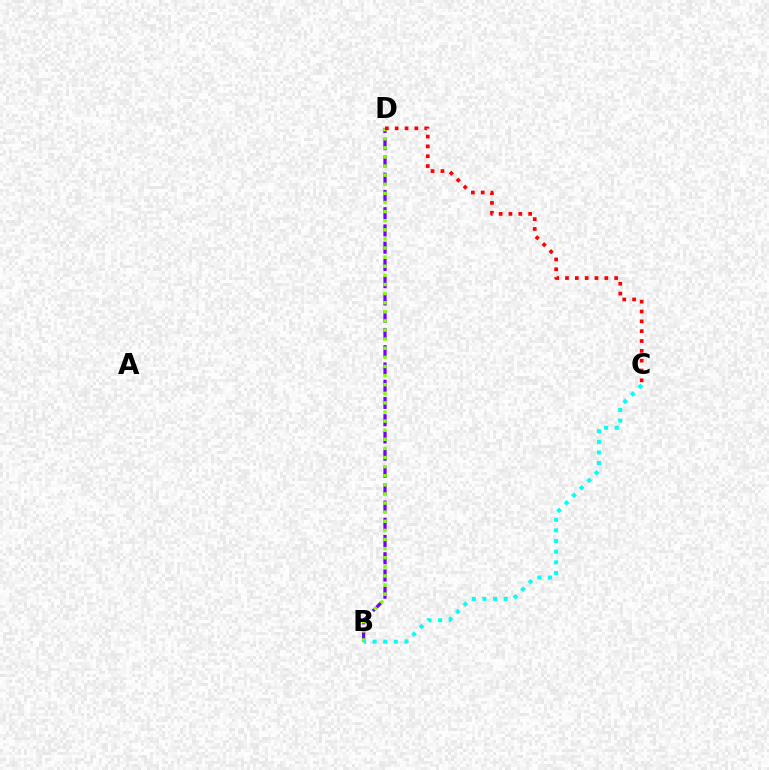{('B', 'D'): [{'color': '#7200ff', 'line_style': 'dashed', 'thickness': 2.34}, {'color': '#84ff00', 'line_style': 'dotted', 'thickness': 2.47}], ('C', 'D'): [{'color': '#ff0000', 'line_style': 'dotted', 'thickness': 2.67}], ('B', 'C'): [{'color': '#00fff6', 'line_style': 'dotted', 'thickness': 2.89}]}